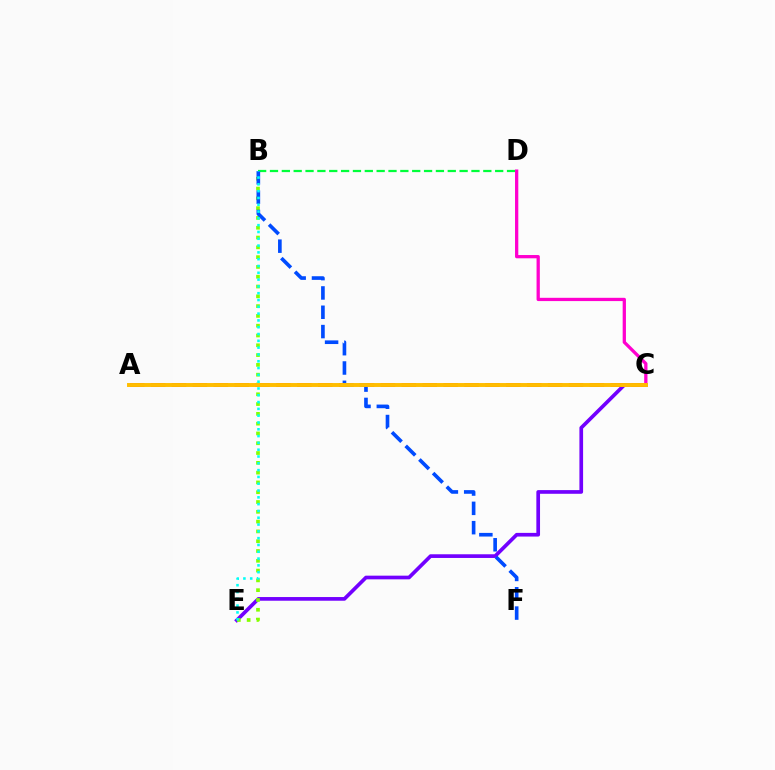{('B', 'D'): [{'color': '#00ff39', 'line_style': 'dashed', 'thickness': 1.61}], ('C', 'E'): [{'color': '#7200ff', 'line_style': 'solid', 'thickness': 2.65}], ('A', 'C'): [{'color': '#ff0000', 'line_style': 'dashed', 'thickness': 2.84}, {'color': '#ffbd00', 'line_style': 'solid', 'thickness': 2.82}], ('B', 'E'): [{'color': '#84ff00', 'line_style': 'dotted', 'thickness': 2.66}, {'color': '#00fff6', 'line_style': 'dotted', 'thickness': 1.85}], ('C', 'D'): [{'color': '#ff00cf', 'line_style': 'solid', 'thickness': 2.36}], ('B', 'F'): [{'color': '#004bff', 'line_style': 'dashed', 'thickness': 2.62}]}